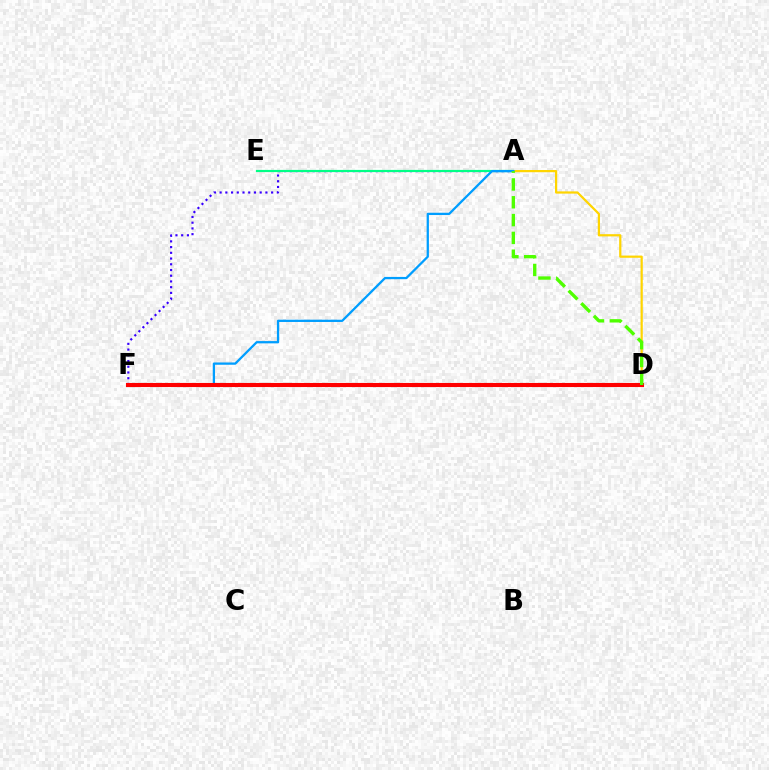{('A', 'F'): [{'color': '#3700ff', 'line_style': 'dotted', 'thickness': 1.56}, {'color': '#009eff', 'line_style': 'solid', 'thickness': 1.64}], ('D', 'F'): [{'color': '#ff00ed', 'line_style': 'solid', 'thickness': 2.72}, {'color': '#ff0000', 'line_style': 'solid', 'thickness': 2.94}], ('A', 'D'): [{'color': '#ffd500', 'line_style': 'solid', 'thickness': 1.6}, {'color': '#4fff00', 'line_style': 'dashed', 'thickness': 2.42}], ('A', 'E'): [{'color': '#00ff86', 'line_style': 'solid', 'thickness': 1.58}]}